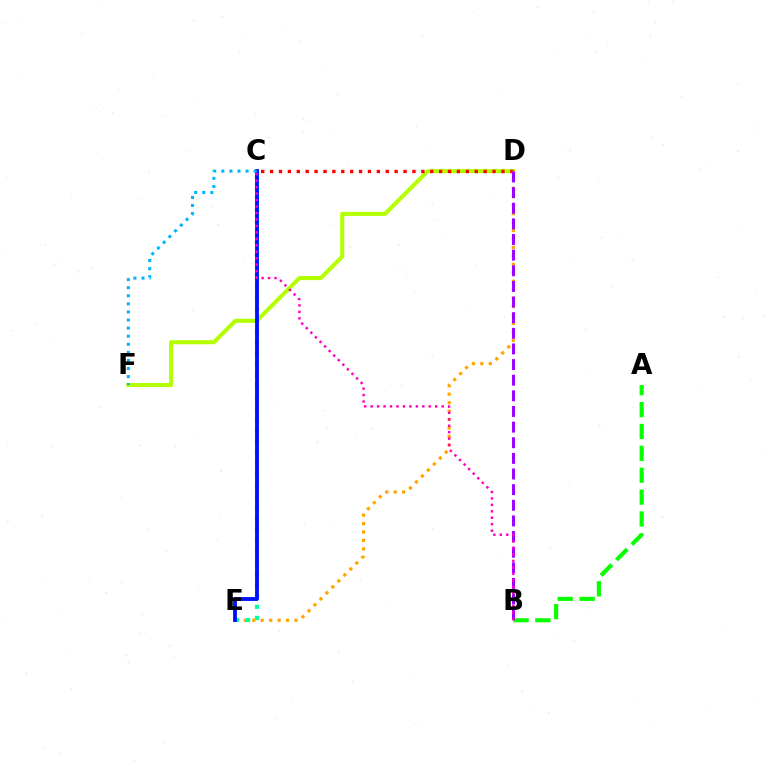{('D', 'F'): [{'color': '#b3ff00', 'line_style': 'solid', 'thickness': 2.93}], ('C', 'D'): [{'color': '#ff0000', 'line_style': 'dotted', 'thickness': 2.42}], ('A', 'B'): [{'color': '#08ff00', 'line_style': 'dashed', 'thickness': 2.97}], ('D', 'E'): [{'color': '#ffa500', 'line_style': 'dotted', 'thickness': 2.3}], ('B', 'D'): [{'color': '#9b00ff', 'line_style': 'dashed', 'thickness': 2.12}], ('C', 'E'): [{'color': '#00ff9d', 'line_style': 'dotted', 'thickness': 2.99}, {'color': '#0010ff', 'line_style': 'solid', 'thickness': 2.77}], ('B', 'C'): [{'color': '#ff00bd', 'line_style': 'dotted', 'thickness': 1.75}], ('C', 'F'): [{'color': '#00b5ff', 'line_style': 'dotted', 'thickness': 2.2}]}